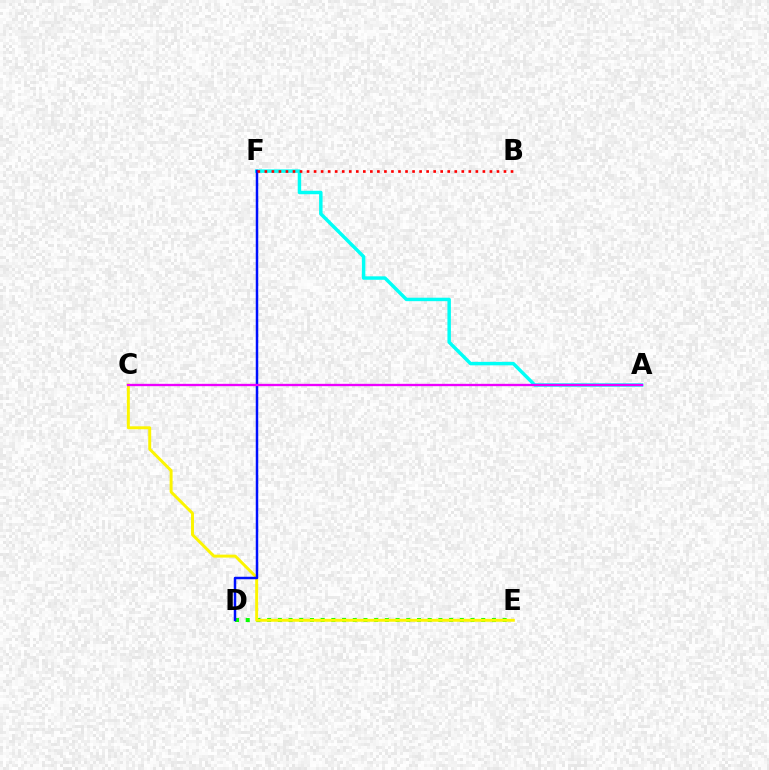{('D', 'E'): [{'color': '#08ff00', 'line_style': 'dotted', 'thickness': 2.91}], ('A', 'F'): [{'color': '#00fff6', 'line_style': 'solid', 'thickness': 2.49}], ('C', 'E'): [{'color': '#fcf500', 'line_style': 'solid', 'thickness': 2.13}], ('D', 'F'): [{'color': '#0010ff', 'line_style': 'solid', 'thickness': 1.79}], ('B', 'F'): [{'color': '#ff0000', 'line_style': 'dotted', 'thickness': 1.91}], ('A', 'C'): [{'color': '#ee00ff', 'line_style': 'solid', 'thickness': 1.68}]}